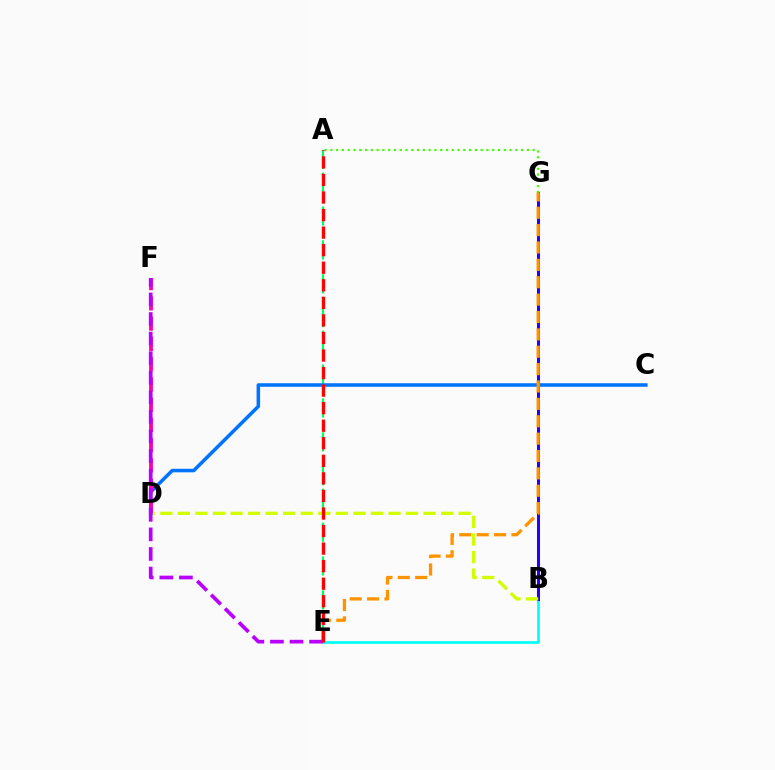{('B', 'E'): [{'color': '#00fff6', 'line_style': 'solid', 'thickness': 1.92}], ('B', 'G'): [{'color': '#2500ff', 'line_style': 'solid', 'thickness': 2.19}], ('A', 'G'): [{'color': '#3dff00', 'line_style': 'dotted', 'thickness': 1.57}], ('A', 'E'): [{'color': '#00ff5c', 'line_style': 'dashed', 'thickness': 1.53}, {'color': '#ff0000', 'line_style': 'dashed', 'thickness': 2.38}], ('B', 'D'): [{'color': '#d1ff00', 'line_style': 'dashed', 'thickness': 2.38}], ('C', 'D'): [{'color': '#0074ff', 'line_style': 'solid', 'thickness': 2.55}], ('D', 'F'): [{'color': '#ff00ac', 'line_style': 'dashed', 'thickness': 2.75}], ('E', 'G'): [{'color': '#ff9400', 'line_style': 'dashed', 'thickness': 2.36}], ('E', 'F'): [{'color': '#b900ff', 'line_style': 'dashed', 'thickness': 2.66}]}